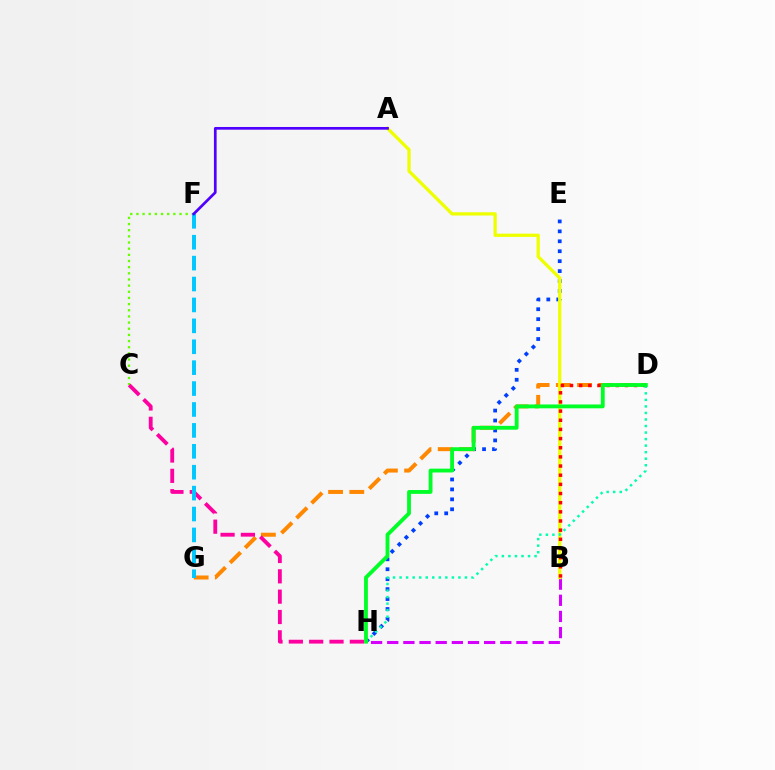{('C', 'F'): [{'color': '#66ff00', 'line_style': 'dotted', 'thickness': 1.67}], ('B', 'H'): [{'color': '#d600ff', 'line_style': 'dashed', 'thickness': 2.19}], ('E', 'H'): [{'color': '#003fff', 'line_style': 'dotted', 'thickness': 2.7}], ('D', 'G'): [{'color': '#ff8800', 'line_style': 'dashed', 'thickness': 2.88}], ('A', 'B'): [{'color': '#eeff00', 'line_style': 'solid', 'thickness': 2.35}], ('C', 'H'): [{'color': '#ff00a0', 'line_style': 'dashed', 'thickness': 2.76}], ('F', 'G'): [{'color': '#00c7ff', 'line_style': 'dashed', 'thickness': 2.84}], ('B', 'D'): [{'color': '#ff0000', 'line_style': 'dotted', 'thickness': 2.49}], ('D', 'H'): [{'color': '#00ffaf', 'line_style': 'dotted', 'thickness': 1.78}, {'color': '#00ff27', 'line_style': 'solid', 'thickness': 2.76}], ('A', 'F'): [{'color': '#4f00ff', 'line_style': 'solid', 'thickness': 1.94}]}